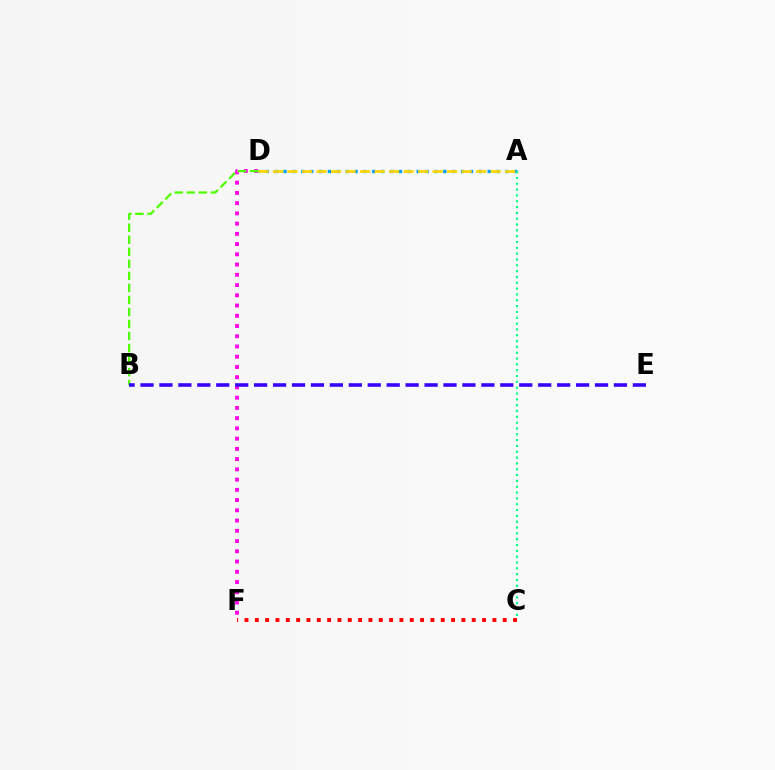{('D', 'F'): [{'color': '#ff00ed', 'line_style': 'dotted', 'thickness': 2.78}], ('A', 'D'): [{'color': '#009eff', 'line_style': 'dotted', 'thickness': 2.41}, {'color': '#ffd500', 'line_style': 'dashed', 'thickness': 1.97}], ('B', 'D'): [{'color': '#4fff00', 'line_style': 'dashed', 'thickness': 1.63}], ('A', 'C'): [{'color': '#00ff86', 'line_style': 'dotted', 'thickness': 1.58}], ('B', 'E'): [{'color': '#3700ff', 'line_style': 'dashed', 'thickness': 2.57}], ('C', 'F'): [{'color': '#ff0000', 'line_style': 'dotted', 'thickness': 2.81}]}